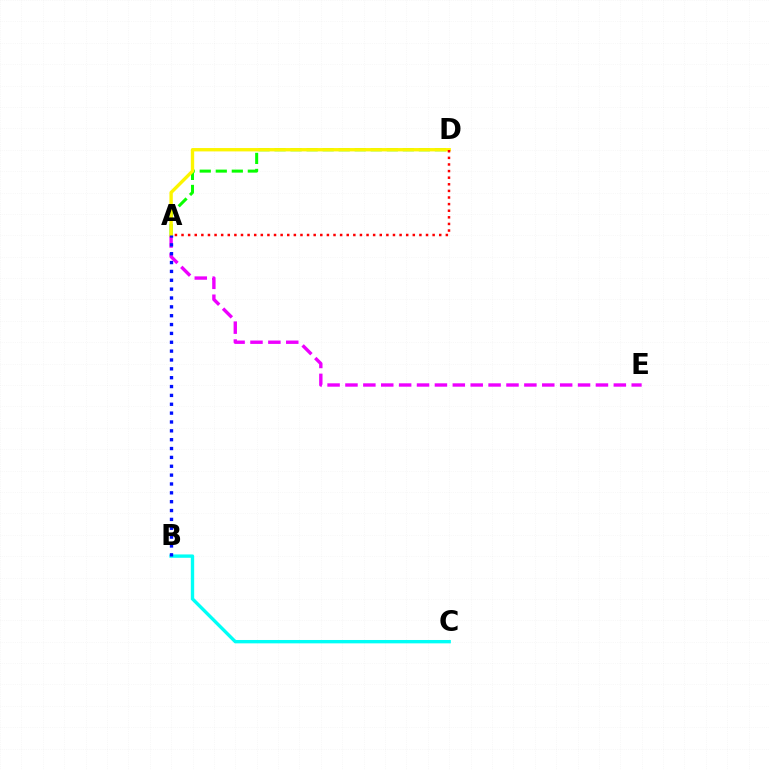{('A', 'D'): [{'color': '#08ff00', 'line_style': 'dashed', 'thickness': 2.18}, {'color': '#fcf500', 'line_style': 'solid', 'thickness': 2.42}, {'color': '#ff0000', 'line_style': 'dotted', 'thickness': 1.8}], ('A', 'E'): [{'color': '#ee00ff', 'line_style': 'dashed', 'thickness': 2.43}], ('B', 'C'): [{'color': '#00fff6', 'line_style': 'solid', 'thickness': 2.42}], ('A', 'B'): [{'color': '#0010ff', 'line_style': 'dotted', 'thickness': 2.41}]}